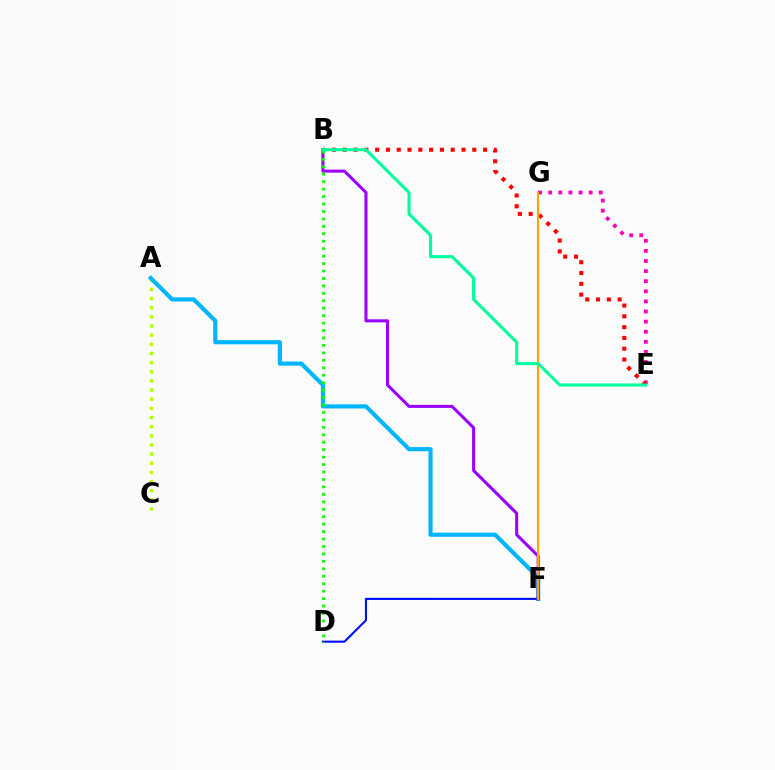{('A', 'C'): [{'color': '#b3ff00', 'line_style': 'dotted', 'thickness': 2.49}], ('E', 'G'): [{'color': '#ff00bd', 'line_style': 'dotted', 'thickness': 2.75}], ('B', 'E'): [{'color': '#ff0000', 'line_style': 'dotted', 'thickness': 2.93}, {'color': '#00ff9d', 'line_style': 'solid', 'thickness': 2.22}], ('A', 'F'): [{'color': '#00b5ff', 'line_style': 'solid', 'thickness': 2.98}], ('D', 'F'): [{'color': '#0010ff', 'line_style': 'solid', 'thickness': 1.52}], ('B', 'F'): [{'color': '#9b00ff', 'line_style': 'solid', 'thickness': 2.2}], ('F', 'G'): [{'color': '#ffa500', 'line_style': 'solid', 'thickness': 1.55}], ('B', 'D'): [{'color': '#08ff00', 'line_style': 'dotted', 'thickness': 2.02}]}